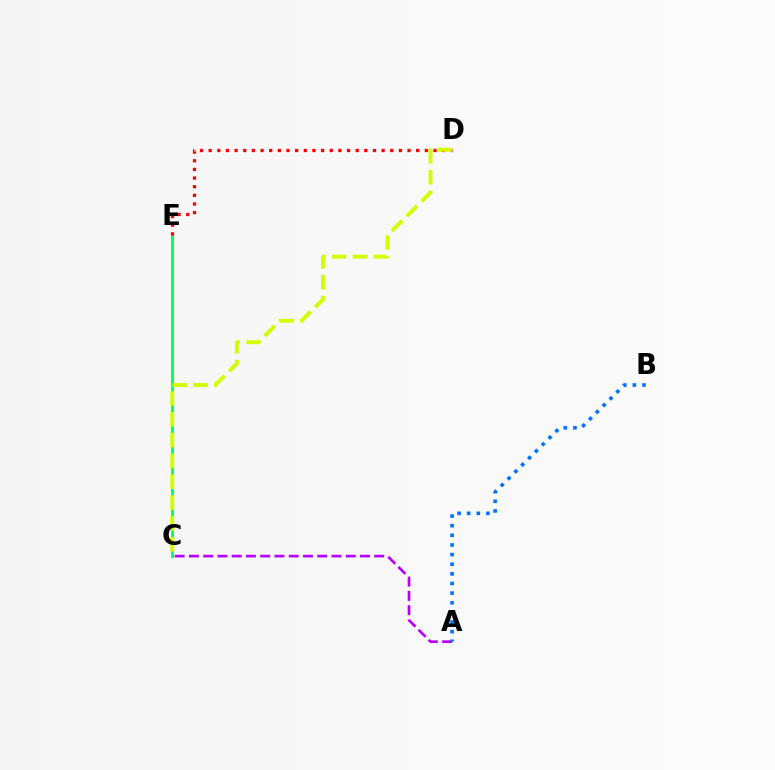{('A', 'C'): [{'color': '#b900ff', 'line_style': 'dashed', 'thickness': 1.94}], ('C', 'E'): [{'color': '#00ff5c', 'line_style': 'solid', 'thickness': 2.06}], ('D', 'E'): [{'color': '#ff0000', 'line_style': 'dotted', 'thickness': 2.35}], ('A', 'B'): [{'color': '#0074ff', 'line_style': 'dotted', 'thickness': 2.62}], ('C', 'D'): [{'color': '#d1ff00', 'line_style': 'dashed', 'thickness': 2.83}]}